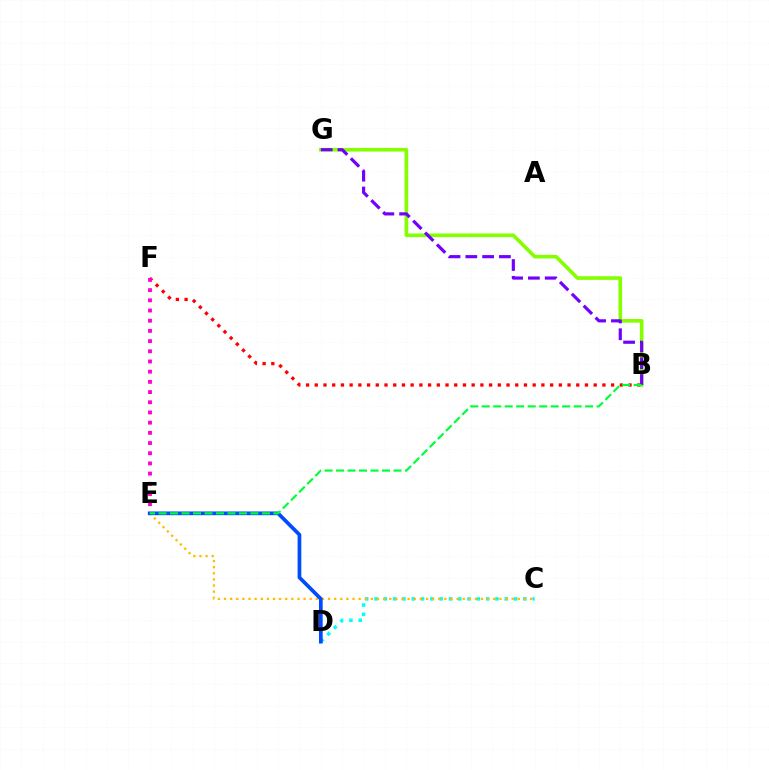{('C', 'D'): [{'color': '#00fff6', 'line_style': 'dotted', 'thickness': 2.53}], ('B', 'F'): [{'color': '#ff0000', 'line_style': 'dotted', 'thickness': 2.37}], ('E', 'F'): [{'color': '#ff00cf', 'line_style': 'dotted', 'thickness': 2.77}], ('C', 'E'): [{'color': '#ffbd00', 'line_style': 'dotted', 'thickness': 1.66}], ('B', 'G'): [{'color': '#84ff00', 'line_style': 'solid', 'thickness': 2.61}, {'color': '#7200ff', 'line_style': 'dashed', 'thickness': 2.28}], ('D', 'E'): [{'color': '#004bff', 'line_style': 'solid', 'thickness': 2.67}], ('B', 'E'): [{'color': '#00ff39', 'line_style': 'dashed', 'thickness': 1.56}]}